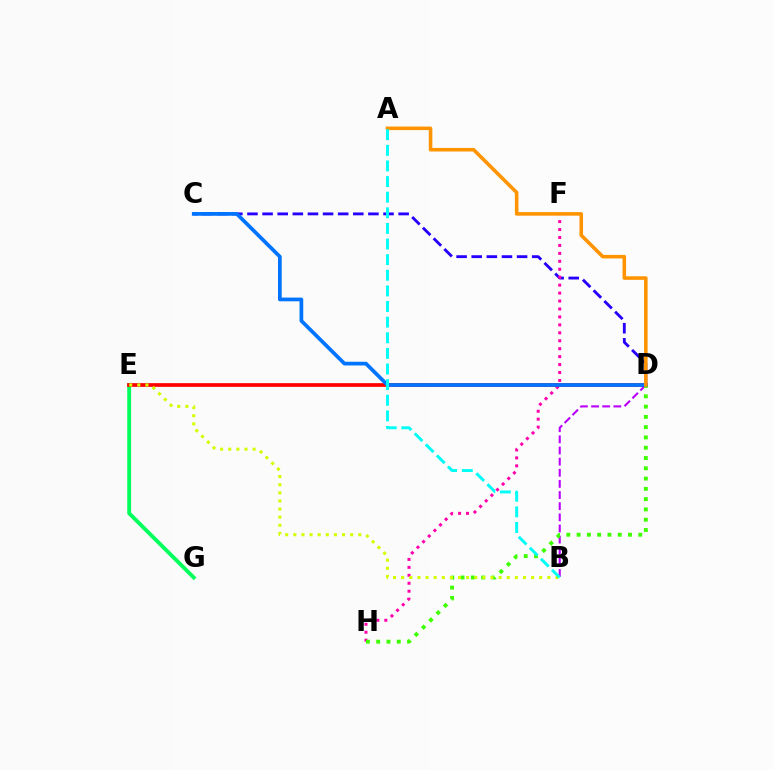{('C', 'D'): [{'color': '#2500ff', 'line_style': 'dashed', 'thickness': 2.05}, {'color': '#0074ff', 'line_style': 'solid', 'thickness': 2.68}], ('F', 'H'): [{'color': '#ff00ac', 'line_style': 'dotted', 'thickness': 2.16}], ('B', 'D'): [{'color': '#b900ff', 'line_style': 'dashed', 'thickness': 1.51}], ('E', 'G'): [{'color': '#00ff5c', 'line_style': 'solid', 'thickness': 2.77}], ('D', 'E'): [{'color': '#ff0000', 'line_style': 'solid', 'thickness': 2.67}], ('D', 'H'): [{'color': '#3dff00', 'line_style': 'dotted', 'thickness': 2.79}], ('B', 'E'): [{'color': '#d1ff00', 'line_style': 'dotted', 'thickness': 2.21}], ('A', 'D'): [{'color': '#ff9400', 'line_style': 'solid', 'thickness': 2.57}], ('A', 'B'): [{'color': '#00fff6', 'line_style': 'dashed', 'thickness': 2.12}]}